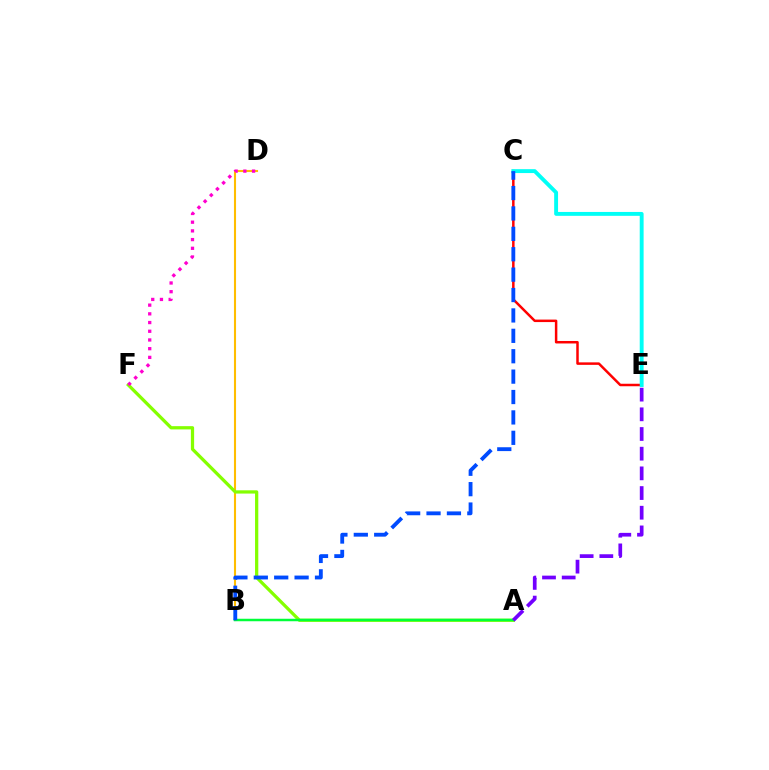{('C', 'E'): [{'color': '#ff0000', 'line_style': 'solid', 'thickness': 1.79}, {'color': '#00fff6', 'line_style': 'solid', 'thickness': 2.8}], ('B', 'D'): [{'color': '#ffbd00', 'line_style': 'solid', 'thickness': 1.51}], ('A', 'F'): [{'color': '#84ff00', 'line_style': 'solid', 'thickness': 2.34}], ('A', 'B'): [{'color': '#00ff39', 'line_style': 'solid', 'thickness': 1.8}], ('B', 'C'): [{'color': '#004bff', 'line_style': 'dashed', 'thickness': 2.77}], ('D', 'F'): [{'color': '#ff00cf', 'line_style': 'dotted', 'thickness': 2.37}], ('A', 'E'): [{'color': '#7200ff', 'line_style': 'dashed', 'thickness': 2.67}]}